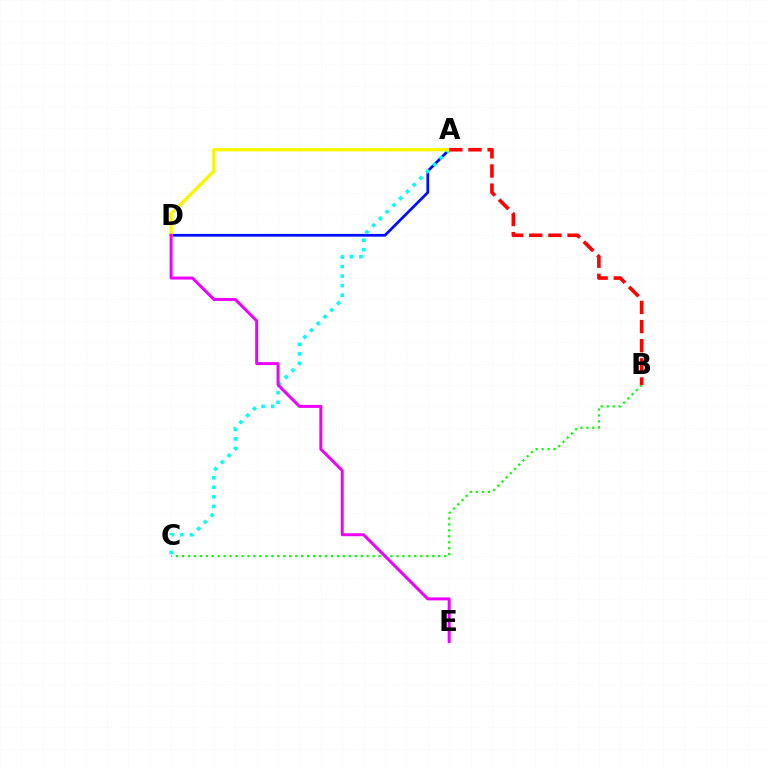{('A', 'D'): [{'color': '#0010ff', 'line_style': 'solid', 'thickness': 1.98}, {'color': '#fcf500', 'line_style': 'solid', 'thickness': 2.4}], ('A', 'C'): [{'color': '#00fff6', 'line_style': 'dotted', 'thickness': 2.59}], ('B', 'C'): [{'color': '#08ff00', 'line_style': 'dotted', 'thickness': 1.62}], ('D', 'E'): [{'color': '#ee00ff', 'line_style': 'solid', 'thickness': 2.15}], ('A', 'B'): [{'color': '#ff0000', 'line_style': 'dashed', 'thickness': 2.6}]}